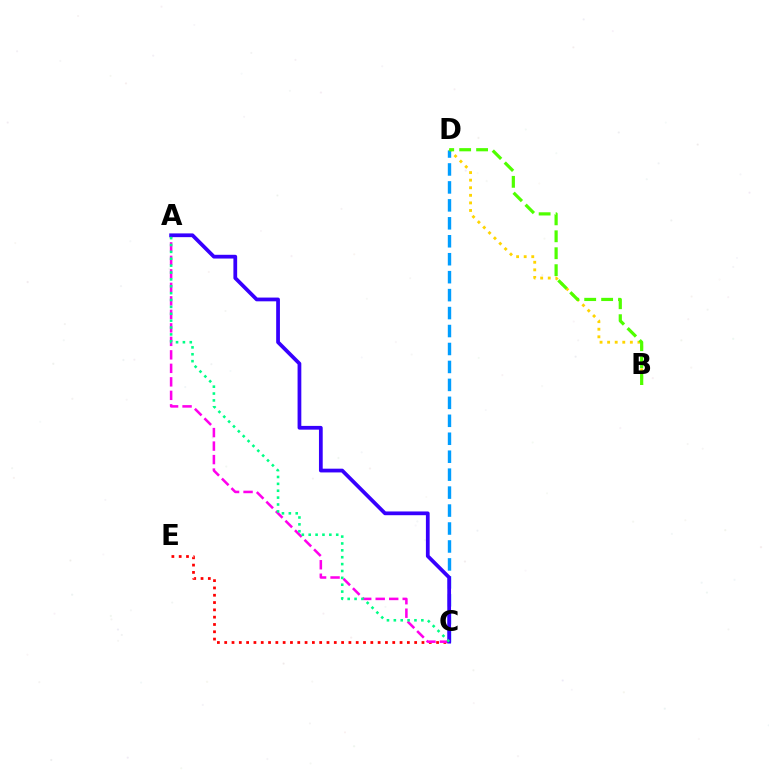{('B', 'D'): [{'color': '#ffd500', 'line_style': 'dotted', 'thickness': 2.06}, {'color': '#4fff00', 'line_style': 'dashed', 'thickness': 2.3}], ('C', 'D'): [{'color': '#009eff', 'line_style': 'dashed', 'thickness': 2.44}], ('C', 'E'): [{'color': '#ff0000', 'line_style': 'dotted', 'thickness': 1.99}], ('A', 'C'): [{'color': '#ff00ed', 'line_style': 'dashed', 'thickness': 1.83}, {'color': '#3700ff', 'line_style': 'solid', 'thickness': 2.7}, {'color': '#00ff86', 'line_style': 'dotted', 'thickness': 1.87}]}